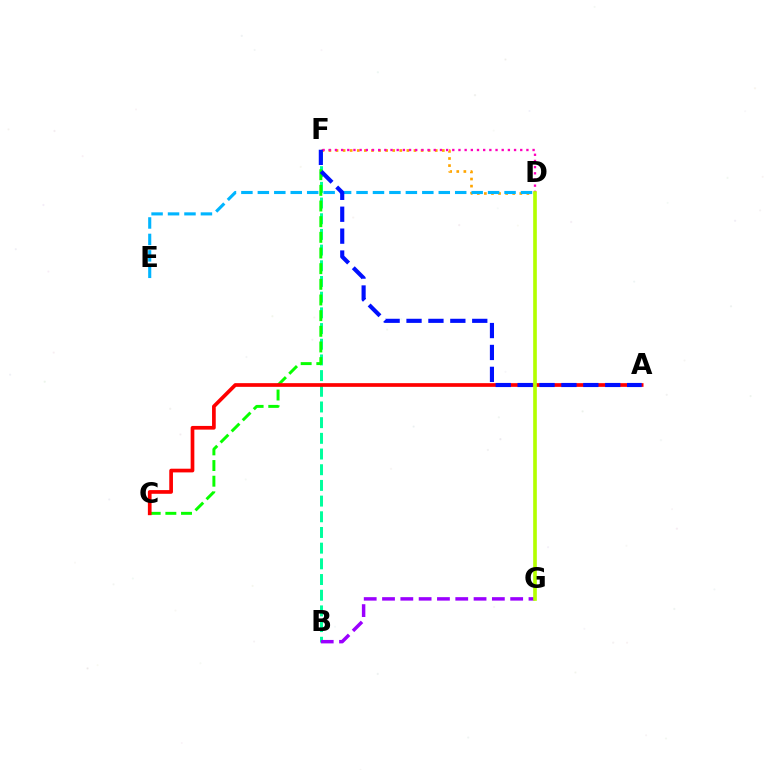{('B', 'F'): [{'color': '#00ff9d', 'line_style': 'dashed', 'thickness': 2.13}], ('C', 'F'): [{'color': '#08ff00', 'line_style': 'dashed', 'thickness': 2.13}], ('D', 'F'): [{'color': '#ffa500', 'line_style': 'dotted', 'thickness': 1.93}, {'color': '#ff00bd', 'line_style': 'dotted', 'thickness': 1.68}], ('A', 'C'): [{'color': '#ff0000', 'line_style': 'solid', 'thickness': 2.66}], ('B', 'G'): [{'color': '#9b00ff', 'line_style': 'dashed', 'thickness': 2.49}], ('D', 'E'): [{'color': '#00b5ff', 'line_style': 'dashed', 'thickness': 2.23}], ('A', 'F'): [{'color': '#0010ff', 'line_style': 'dashed', 'thickness': 2.98}], ('D', 'G'): [{'color': '#b3ff00', 'line_style': 'solid', 'thickness': 2.63}]}